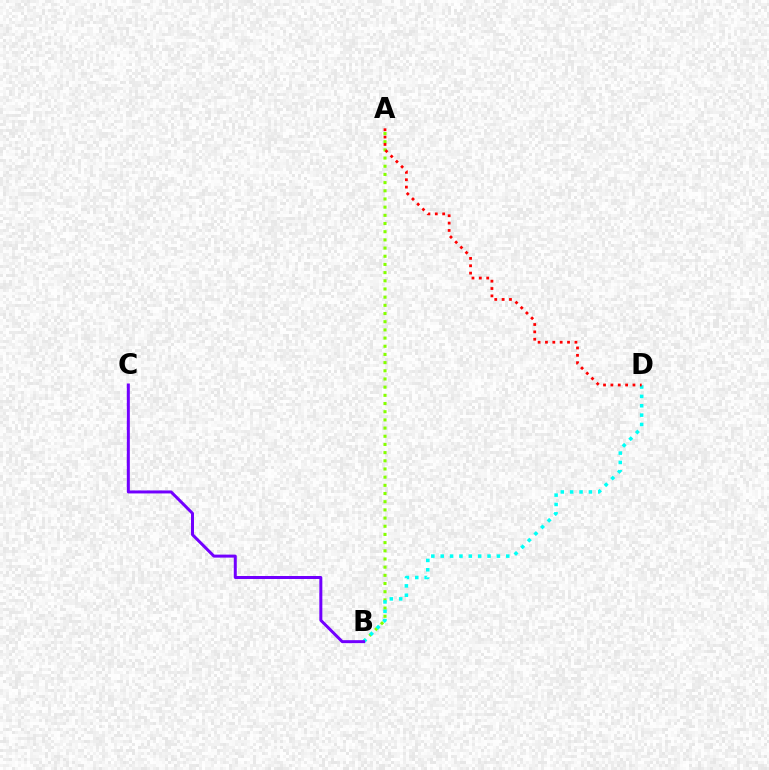{('A', 'B'): [{'color': '#84ff00', 'line_style': 'dotted', 'thickness': 2.22}], ('B', 'D'): [{'color': '#00fff6', 'line_style': 'dotted', 'thickness': 2.54}], ('A', 'D'): [{'color': '#ff0000', 'line_style': 'dotted', 'thickness': 2.0}], ('B', 'C'): [{'color': '#7200ff', 'line_style': 'solid', 'thickness': 2.16}]}